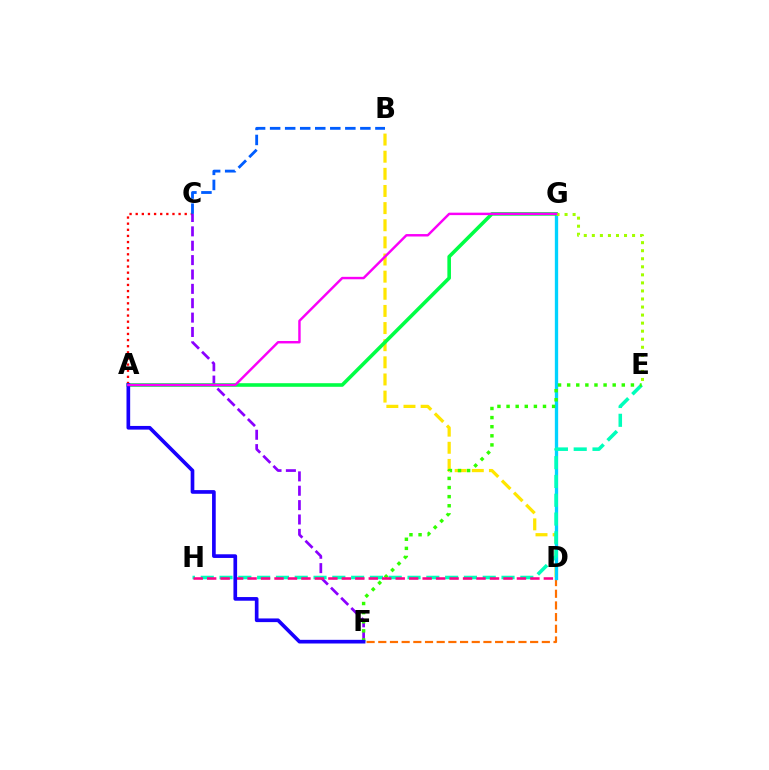{('A', 'C'): [{'color': '#ff0000', 'line_style': 'dotted', 'thickness': 1.66}], ('B', 'D'): [{'color': '#ffe600', 'line_style': 'dashed', 'thickness': 2.33}], ('C', 'F'): [{'color': '#8a00ff', 'line_style': 'dashed', 'thickness': 1.95}], ('D', 'F'): [{'color': '#ff7000', 'line_style': 'dashed', 'thickness': 1.59}], ('D', 'G'): [{'color': '#00d3ff', 'line_style': 'solid', 'thickness': 2.39}], ('A', 'G'): [{'color': '#00ff45', 'line_style': 'solid', 'thickness': 2.59}, {'color': '#fa00f9', 'line_style': 'solid', 'thickness': 1.75}], ('E', 'H'): [{'color': '#00ffbb', 'line_style': 'dashed', 'thickness': 2.55}], ('E', 'G'): [{'color': '#a2ff00', 'line_style': 'dotted', 'thickness': 2.19}], ('E', 'F'): [{'color': '#31ff00', 'line_style': 'dotted', 'thickness': 2.47}], ('D', 'H'): [{'color': '#ff0088', 'line_style': 'dashed', 'thickness': 1.83}], ('A', 'F'): [{'color': '#1900ff', 'line_style': 'solid', 'thickness': 2.64}], ('B', 'C'): [{'color': '#005dff', 'line_style': 'dashed', 'thickness': 2.04}]}